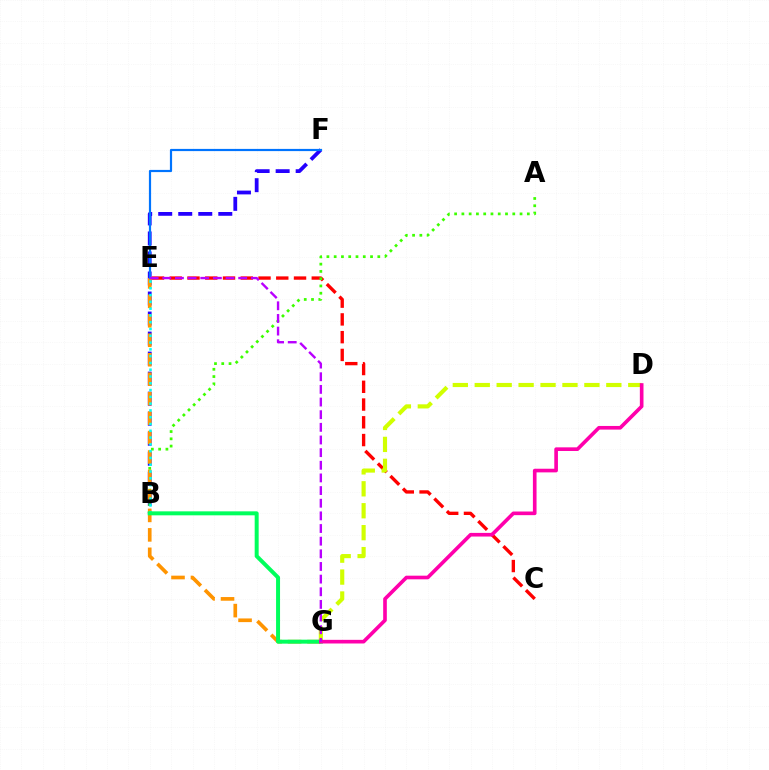{('B', 'F'): [{'color': '#2500ff', 'line_style': 'dashed', 'thickness': 2.72}], ('C', 'E'): [{'color': '#ff0000', 'line_style': 'dashed', 'thickness': 2.41}], ('D', 'G'): [{'color': '#d1ff00', 'line_style': 'dashed', 'thickness': 2.98}, {'color': '#ff00ac', 'line_style': 'solid', 'thickness': 2.62}], ('A', 'B'): [{'color': '#3dff00', 'line_style': 'dotted', 'thickness': 1.98}], ('E', 'G'): [{'color': '#ff9400', 'line_style': 'dashed', 'thickness': 2.64}, {'color': '#b900ff', 'line_style': 'dashed', 'thickness': 1.72}], ('B', 'E'): [{'color': '#00fff6', 'line_style': 'dotted', 'thickness': 1.84}], ('E', 'F'): [{'color': '#0074ff', 'line_style': 'solid', 'thickness': 1.58}], ('B', 'G'): [{'color': '#00ff5c', 'line_style': 'solid', 'thickness': 2.86}]}